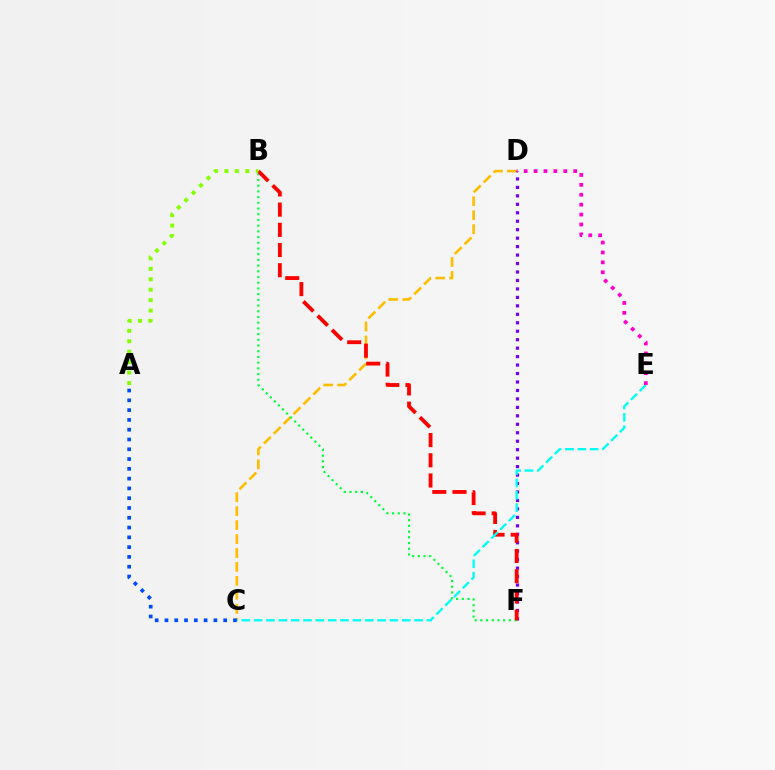{('C', 'D'): [{'color': '#ffbd00', 'line_style': 'dashed', 'thickness': 1.89}], ('D', 'F'): [{'color': '#7200ff', 'line_style': 'dotted', 'thickness': 2.3}], ('B', 'F'): [{'color': '#00ff39', 'line_style': 'dotted', 'thickness': 1.55}, {'color': '#ff0000', 'line_style': 'dashed', 'thickness': 2.74}], ('C', 'E'): [{'color': '#00fff6', 'line_style': 'dashed', 'thickness': 1.68}], ('A', 'B'): [{'color': '#84ff00', 'line_style': 'dotted', 'thickness': 2.84}], ('A', 'C'): [{'color': '#004bff', 'line_style': 'dotted', 'thickness': 2.66}], ('D', 'E'): [{'color': '#ff00cf', 'line_style': 'dotted', 'thickness': 2.69}]}